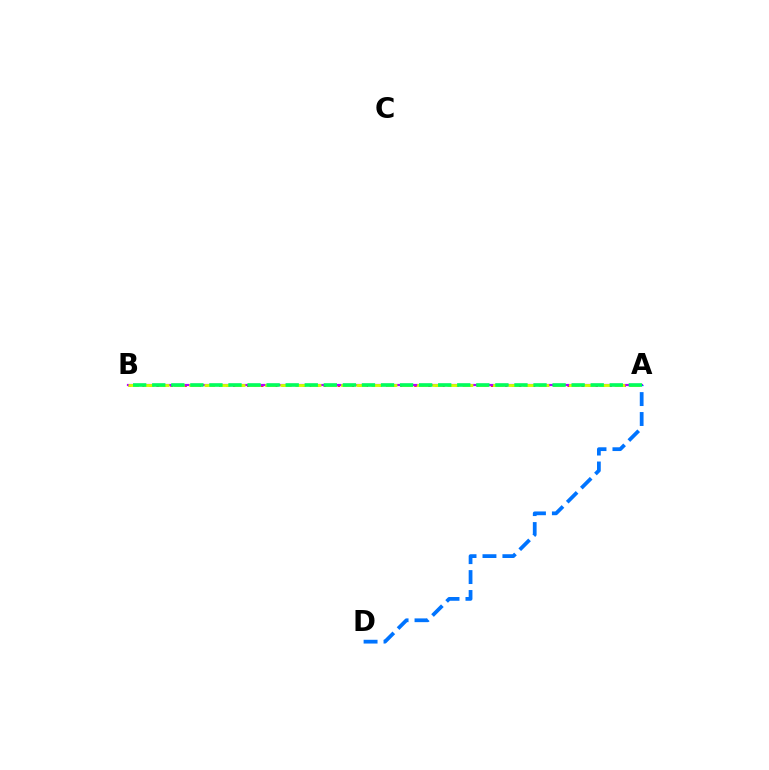{('A', 'B'): [{'color': '#ff0000', 'line_style': 'dotted', 'thickness': 1.89}, {'color': '#b900ff', 'line_style': 'solid', 'thickness': 1.58}, {'color': '#d1ff00', 'line_style': 'dashed', 'thickness': 2.06}, {'color': '#00ff5c', 'line_style': 'dashed', 'thickness': 2.59}], ('A', 'D'): [{'color': '#0074ff', 'line_style': 'dashed', 'thickness': 2.71}]}